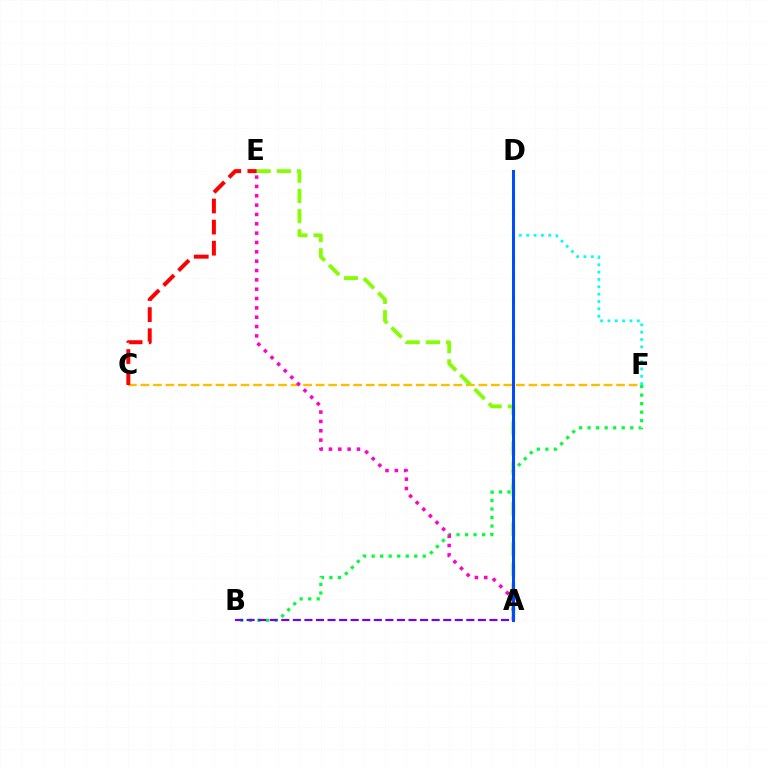{('C', 'F'): [{'color': '#ffbd00', 'line_style': 'dashed', 'thickness': 1.7}], ('A', 'E'): [{'color': '#84ff00', 'line_style': 'dashed', 'thickness': 2.74}, {'color': '#ff00cf', 'line_style': 'dotted', 'thickness': 2.54}], ('C', 'E'): [{'color': '#ff0000', 'line_style': 'dashed', 'thickness': 2.87}], ('B', 'F'): [{'color': '#00ff39', 'line_style': 'dotted', 'thickness': 2.31}], ('D', 'F'): [{'color': '#00fff6', 'line_style': 'dotted', 'thickness': 2.0}], ('A', 'B'): [{'color': '#7200ff', 'line_style': 'dashed', 'thickness': 1.57}], ('A', 'D'): [{'color': '#004bff', 'line_style': 'solid', 'thickness': 2.18}]}